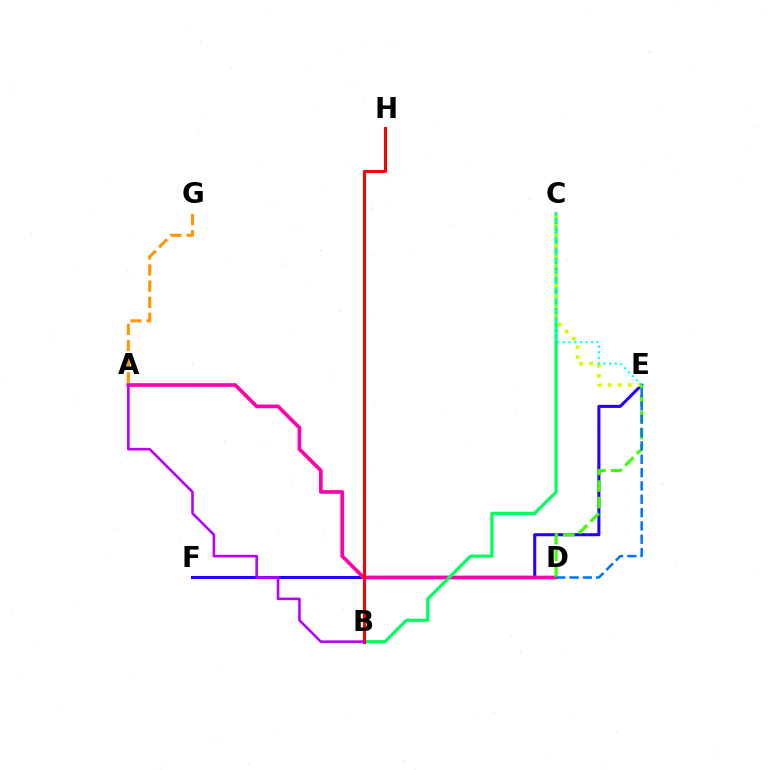{('E', 'F'): [{'color': '#2500ff', 'line_style': 'solid', 'thickness': 2.21}], ('A', 'D'): [{'color': '#ff00ac', 'line_style': 'solid', 'thickness': 2.66}], ('A', 'G'): [{'color': '#ff9400', 'line_style': 'dashed', 'thickness': 2.19}], ('B', 'C'): [{'color': '#00ff5c', 'line_style': 'solid', 'thickness': 2.29}], ('C', 'E'): [{'color': '#d1ff00', 'line_style': 'dotted', 'thickness': 2.72}, {'color': '#00fff6', 'line_style': 'dotted', 'thickness': 1.53}], ('B', 'H'): [{'color': '#ff0000', 'line_style': 'solid', 'thickness': 2.19}], ('D', 'E'): [{'color': '#3dff00', 'line_style': 'dashed', 'thickness': 2.25}, {'color': '#0074ff', 'line_style': 'dashed', 'thickness': 1.81}], ('A', 'B'): [{'color': '#b900ff', 'line_style': 'solid', 'thickness': 1.87}]}